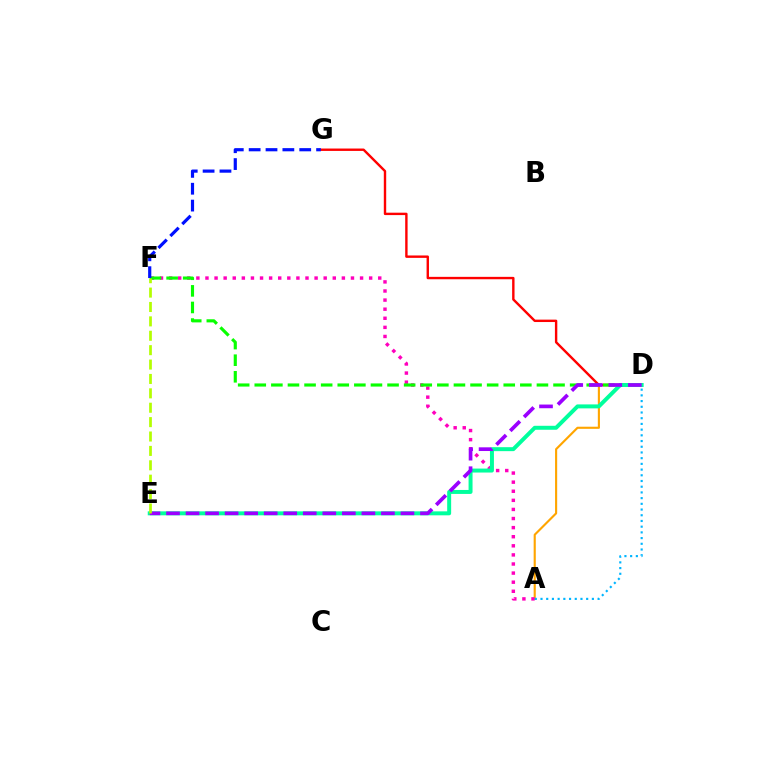{('A', 'D'): [{'color': '#ffa500', 'line_style': 'solid', 'thickness': 1.53}, {'color': '#00b5ff', 'line_style': 'dotted', 'thickness': 1.55}], ('A', 'F'): [{'color': '#ff00bd', 'line_style': 'dotted', 'thickness': 2.47}], ('D', 'G'): [{'color': '#ff0000', 'line_style': 'solid', 'thickness': 1.73}], ('D', 'F'): [{'color': '#08ff00', 'line_style': 'dashed', 'thickness': 2.25}], ('D', 'E'): [{'color': '#00ff9d', 'line_style': 'solid', 'thickness': 2.86}, {'color': '#9b00ff', 'line_style': 'dashed', 'thickness': 2.65}], ('F', 'G'): [{'color': '#0010ff', 'line_style': 'dashed', 'thickness': 2.29}], ('E', 'F'): [{'color': '#b3ff00', 'line_style': 'dashed', 'thickness': 1.96}]}